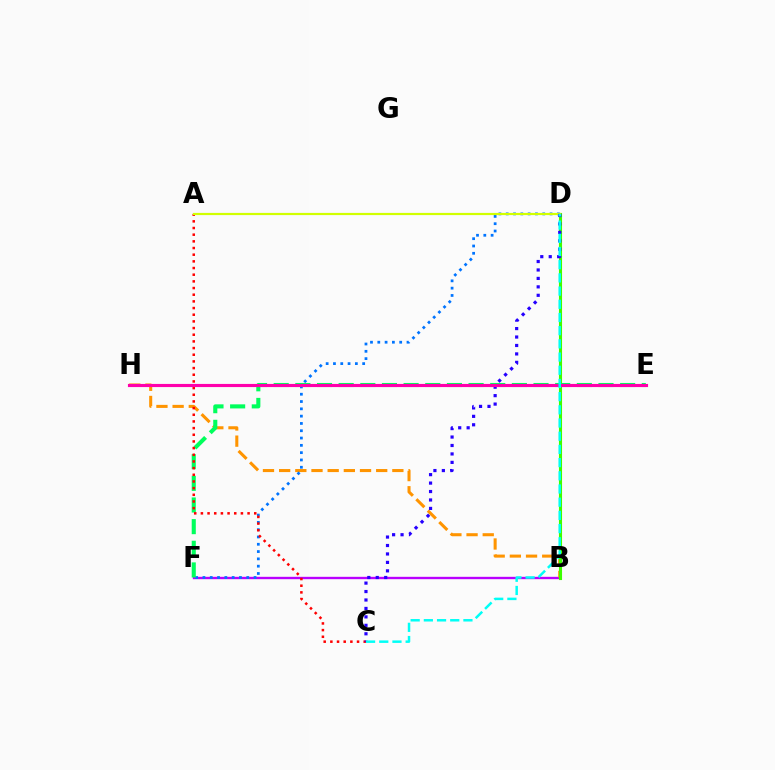{('B', 'F'): [{'color': '#b900ff', 'line_style': 'solid', 'thickness': 1.7}], ('B', 'H'): [{'color': '#ff9400', 'line_style': 'dashed', 'thickness': 2.2}], ('D', 'F'): [{'color': '#0074ff', 'line_style': 'dotted', 'thickness': 1.98}], ('B', 'D'): [{'color': '#3dff00', 'line_style': 'solid', 'thickness': 2.23}], ('E', 'F'): [{'color': '#00ff5c', 'line_style': 'dashed', 'thickness': 2.94}], ('A', 'C'): [{'color': '#ff0000', 'line_style': 'dotted', 'thickness': 1.81}], ('A', 'D'): [{'color': '#d1ff00', 'line_style': 'solid', 'thickness': 1.58}], ('C', 'D'): [{'color': '#2500ff', 'line_style': 'dotted', 'thickness': 2.29}, {'color': '#00fff6', 'line_style': 'dashed', 'thickness': 1.79}], ('E', 'H'): [{'color': '#ff00ac', 'line_style': 'solid', 'thickness': 2.26}]}